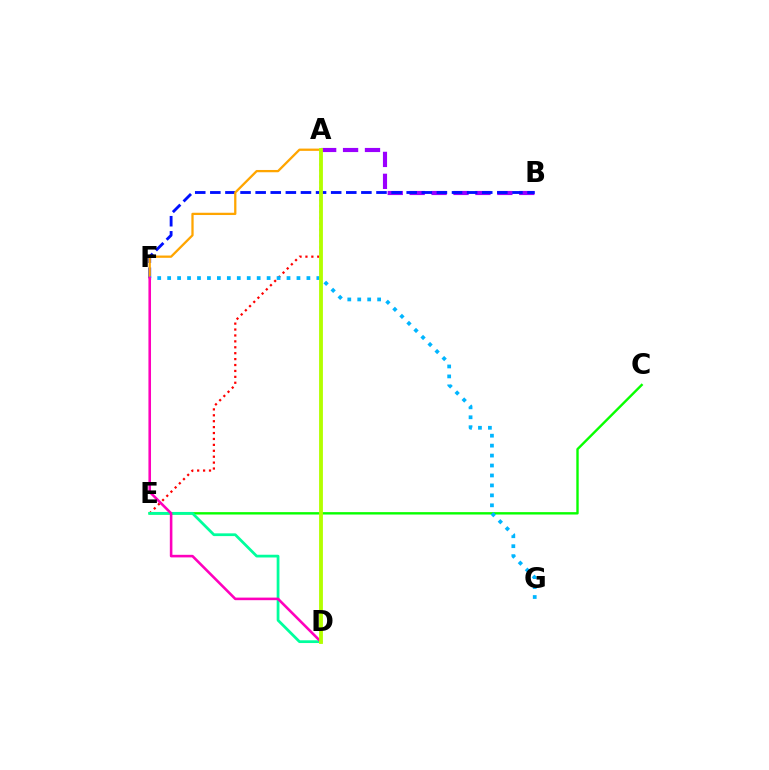{('A', 'B'): [{'color': '#9b00ff', 'line_style': 'dashed', 'thickness': 2.98}], ('C', 'E'): [{'color': '#08ff00', 'line_style': 'solid', 'thickness': 1.72}], ('A', 'E'): [{'color': '#ff0000', 'line_style': 'dotted', 'thickness': 1.61}], ('B', 'F'): [{'color': '#0010ff', 'line_style': 'dashed', 'thickness': 2.05}], ('D', 'E'): [{'color': '#00ff9d', 'line_style': 'solid', 'thickness': 1.98}], ('A', 'F'): [{'color': '#ffa500', 'line_style': 'solid', 'thickness': 1.64}], ('F', 'G'): [{'color': '#00b5ff', 'line_style': 'dotted', 'thickness': 2.7}], ('D', 'F'): [{'color': '#ff00bd', 'line_style': 'solid', 'thickness': 1.86}], ('A', 'D'): [{'color': '#b3ff00', 'line_style': 'solid', 'thickness': 2.76}]}